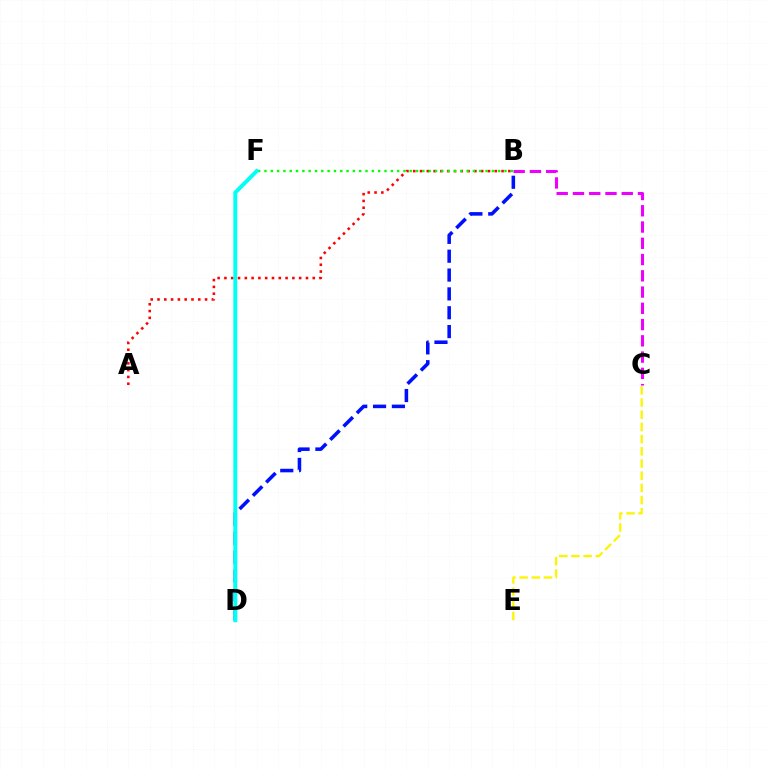{('B', 'D'): [{'color': '#0010ff', 'line_style': 'dashed', 'thickness': 2.56}], ('C', 'E'): [{'color': '#fcf500', 'line_style': 'dashed', 'thickness': 1.66}], ('A', 'B'): [{'color': '#ff0000', 'line_style': 'dotted', 'thickness': 1.85}], ('B', 'C'): [{'color': '#ee00ff', 'line_style': 'dashed', 'thickness': 2.21}], ('B', 'F'): [{'color': '#08ff00', 'line_style': 'dotted', 'thickness': 1.72}], ('D', 'F'): [{'color': '#00fff6', 'line_style': 'solid', 'thickness': 2.81}]}